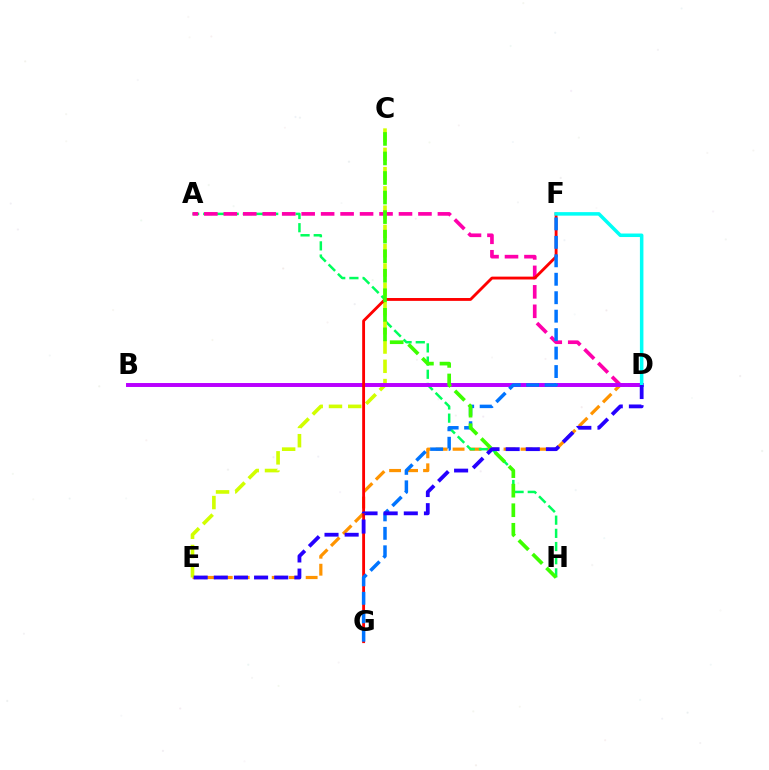{('D', 'E'): [{'color': '#ff9400', 'line_style': 'dashed', 'thickness': 2.31}, {'color': '#2500ff', 'line_style': 'dashed', 'thickness': 2.74}], ('A', 'H'): [{'color': '#00ff5c', 'line_style': 'dashed', 'thickness': 1.79}], ('C', 'E'): [{'color': '#d1ff00', 'line_style': 'dashed', 'thickness': 2.62}], ('A', 'D'): [{'color': '#ff00ac', 'line_style': 'dashed', 'thickness': 2.64}], ('B', 'D'): [{'color': '#b900ff', 'line_style': 'solid', 'thickness': 2.84}], ('F', 'G'): [{'color': '#ff0000', 'line_style': 'solid', 'thickness': 2.06}, {'color': '#0074ff', 'line_style': 'dashed', 'thickness': 2.51}], ('D', 'F'): [{'color': '#00fff6', 'line_style': 'solid', 'thickness': 2.53}], ('C', 'H'): [{'color': '#3dff00', 'line_style': 'dashed', 'thickness': 2.66}]}